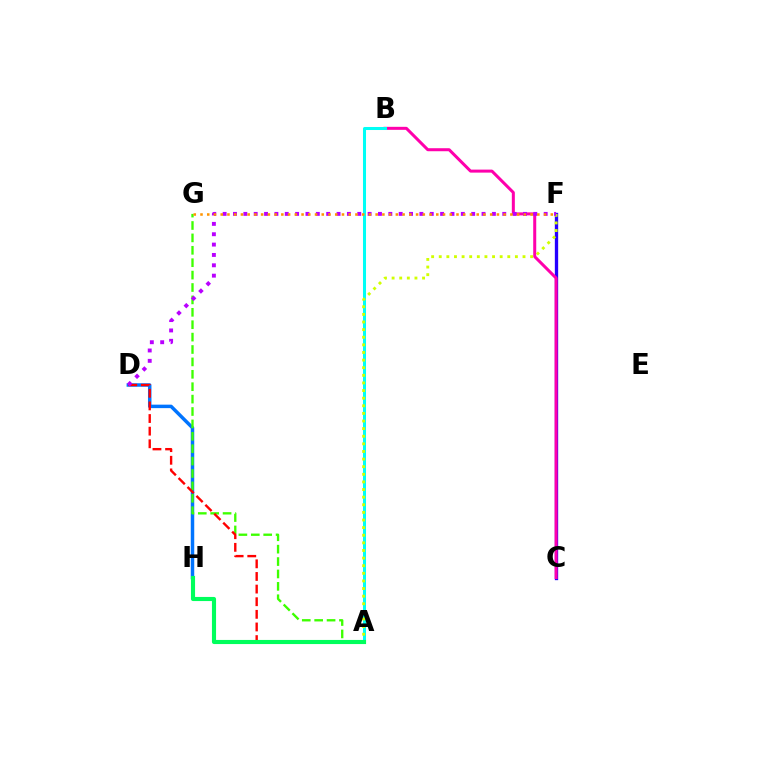{('C', 'F'): [{'color': '#2500ff', 'line_style': 'solid', 'thickness': 2.39}], ('D', 'H'): [{'color': '#0074ff', 'line_style': 'solid', 'thickness': 2.5}], ('B', 'C'): [{'color': '#ff00ac', 'line_style': 'solid', 'thickness': 2.17}], ('A', 'G'): [{'color': '#3dff00', 'line_style': 'dashed', 'thickness': 1.68}], ('A', 'D'): [{'color': '#ff0000', 'line_style': 'dashed', 'thickness': 1.72}], ('A', 'B'): [{'color': '#00fff6', 'line_style': 'solid', 'thickness': 2.18}], ('A', 'F'): [{'color': '#d1ff00', 'line_style': 'dotted', 'thickness': 2.07}], ('A', 'H'): [{'color': '#00ff5c', 'line_style': 'solid', 'thickness': 2.96}], ('D', 'F'): [{'color': '#b900ff', 'line_style': 'dotted', 'thickness': 2.81}], ('F', 'G'): [{'color': '#ff9400', 'line_style': 'dotted', 'thickness': 1.83}]}